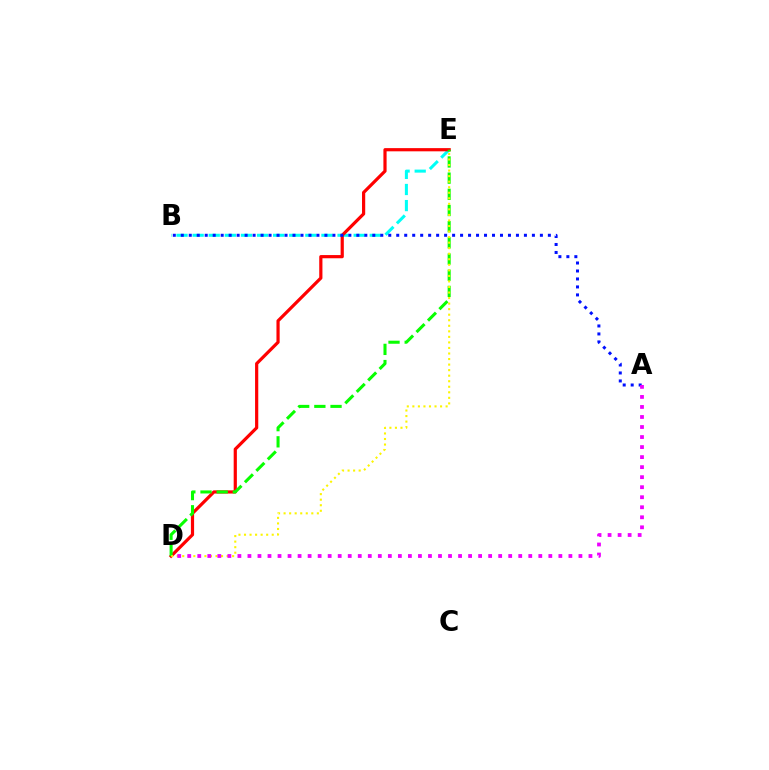{('B', 'E'): [{'color': '#00fff6', 'line_style': 'dashed', 'thickness': 2.19}], ('D', 'E'): [{'color': '#ff0000', 'line_style': 'solid', 'thickness': 2.3}, {'color': '#08ff00', 'line_style': 'dashed', 'thickness': 2.2}, {'color': '#fcf500', 'line_style': 'dotted', 'thickness': 1.51}], ('A', 'B'): [{'color': '#0010ff', 'line_style': 'dotted', 'thickness': 2.17}], ('A', 'D'): [{'color': '#ee00ff', 'line_style': 'dotted', 'thickness': 2.73}]}